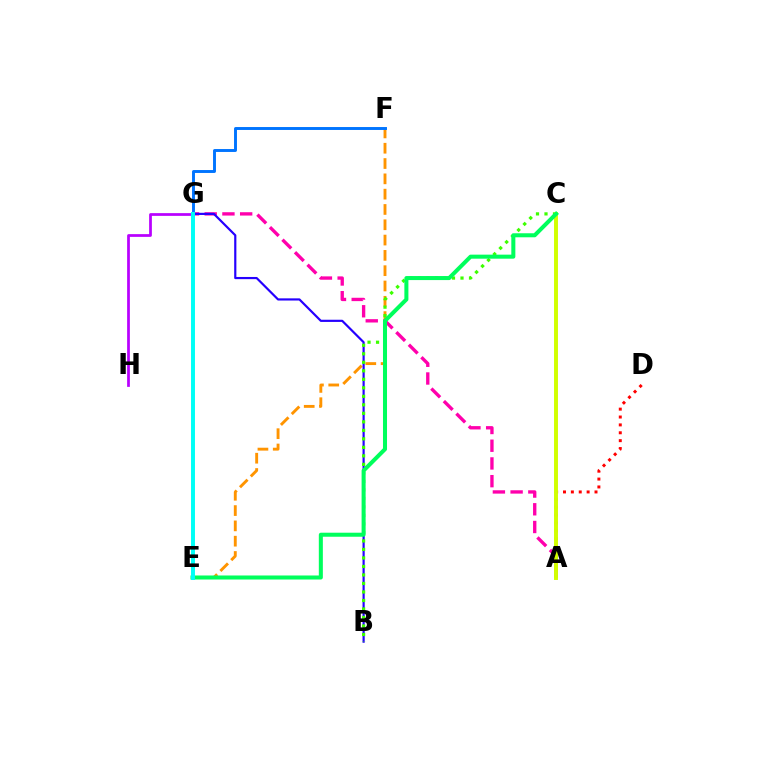{('E', 'F'): [{'color': '#ff9400', 'line_style': 'dashed', 'thickness': 2.08}], ('G', 'H'): [{'color': '#b900ff', 'line_style': 'solid', 'thickness': 1.98}], ('A', 'G'): [{'color': '#ff00ac', 'line_style': 'dashed', 'thickness': 2.41}], ('A', 'D'): [{'color': '#ff0000', 'line_style': 'dotted', 'thickness': 2.14}], ('B', 'G'): [{'color': '#2500ff', 'line_style': 'solid', 'thickness': 1.57}], ('B', 'C'): [{'color': '#3dff00', 'line_style': 'dotted', 'thickness': 2.31}], ('A', 'C'): [{'color': '#d1ff00', 'line_style': 'solid', 'thickness': 2.83}], ('F', 'G'): [{'color': '#0074ff', 'line_style': 'solid', 'thickness': 2.1}], ('C', 'E'): [{'color': '#00ff5c', 'line_style': 'solid', 'thickness': 2.9}], ('E', 'G'): [{'color': '#00fff6', 'line_style': 'solid', 'thickness': 2.84}]}